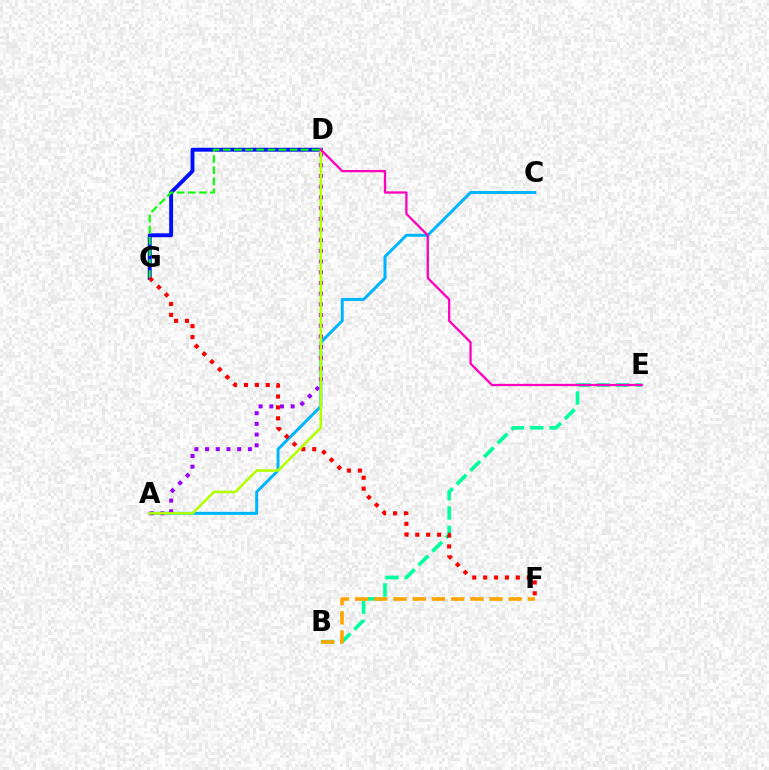{('B', 'E'): [{'color': '#00ff9d', 'line_style': 'dashed', 'thickness': 2.63}], ('A', 'C'): [{'color': '#00b5ff', 'line_style': 'solid', 'thickness': 2.14}], ('D', 'G'): [{'color': '#0010ff', 'line_style': 'solid', 'thickness': 2.81}, {'color': '#08ff00', 'line_style': 'dashed', 'thickness': 1.51}], ('A', 'D'): [{'color': '#9b00ff', 'line_style': 'dotted', 'thickness': 2.91}, {'color': '#b3ff00', 'line_style': 'solid', 'thickness': 1.85}], ('B', 'F'): [{'color': '#ffa500', 'line_style': 'dashed', 'thickness': 2.61}], ('F', 'G'): [{'color': '#ff0000', 'line_style': 'dotted', 'thickness': 2.96}], ('D', 'E'): [{'color': '#ff00bd', 'line_style': 'solid', 'thickness': 1.64}]}